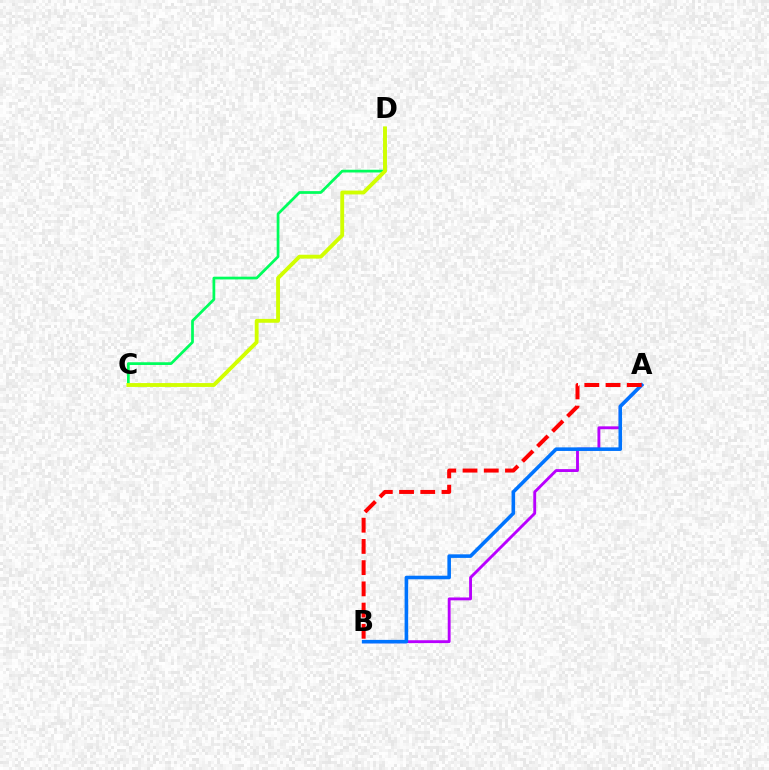{('A', 'B'): [{'color': '#b900ff', 'line_style': 'solid', 'thickness': 2.06}, {'color': '#0074ff', 'line_style': 'solid', 'thickness': 2.57}, {'color': '#ff0000', 'line_style': 'dashed', 'thickness': 2.88}], ('C', 'D'): [{'color': '#00ff5c', 'line_style': 'solid', 'thickness': 1.97}, {'color': '#d1ff00', 'line_style': 'solid', 'thickness': 2.78}]}